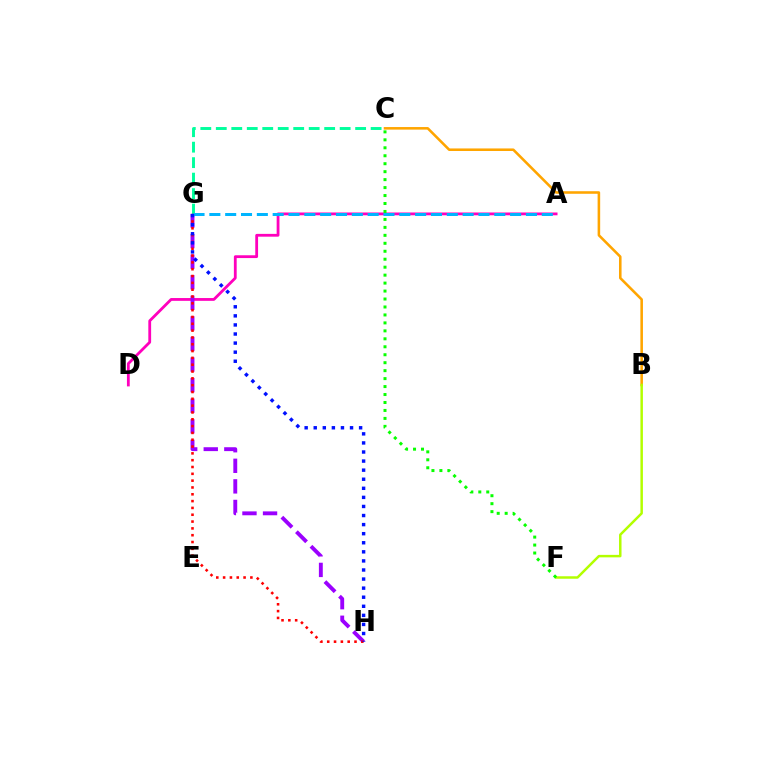{('A', 'D'): [{'color': '#ff00bd', 'line_style': 'solid', 'thickness': 2.02}], ('C', 'G'): [{'color': '#00ff9d', 'line_style': 'dashed', 'thickness': 2.1}], ('B', 'C'): [{'color': '#ffa500', 'line_style': 'solid', 'thickness': 1.85}], ('G', 'H'): [{'color': '#9b00ff', 'line_style': 'dashed', 'thickness': 2.8}, {'color': '#ff0000', 'line_style': 'dotted', 'thickness': 1.85}, {'color': '#0010ff', 'line_style': 'dotted', 'thickness': 2.47}], ('A', 'G'): [{'color': '#00b5ff', 'line_style': 'dashed', 'thickness': 2.15}], ('B', 'F'): [{'color': '#b3ff00', 'line_style': 'solid', 'thickness': 1.79}], ('C', 'F'): [{'color': '#08ff00', 'line_style': 'dotted', 'thickness': 2.16}]}